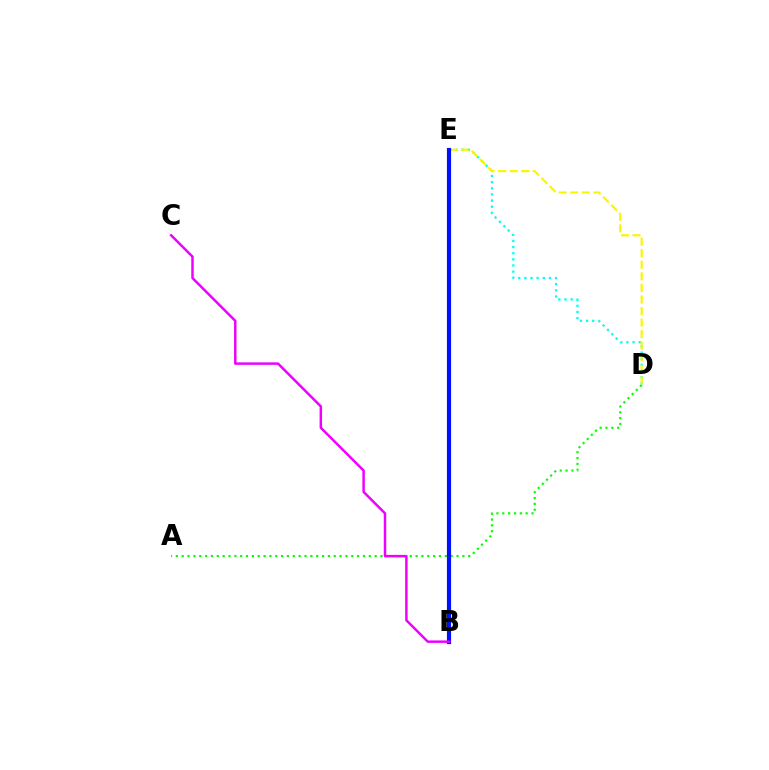{('A', 'D'): [{'color': '#08ff00', 'line_style': 'dotted', 'thickness': 1.59}], ('D', 'E'): [{'color': '#00fff6', 'line_style': 'dotted', 'thickness': 1.67}, {'color': '#fcf500', 'line_style': 'dashed', 'thickness': 1.57}], ('B', 'E'): [{'color': '#ff0000', 'line_style': 'dotted', 'thickness': 2.6}, {'color': '#0010ff', 'line_style': 'solid', 'thickness': 3.0}], ('B', 'C'): [{'color': '#ee00ff', 'line_style': 'solid', 'thickness': 1.78}]}